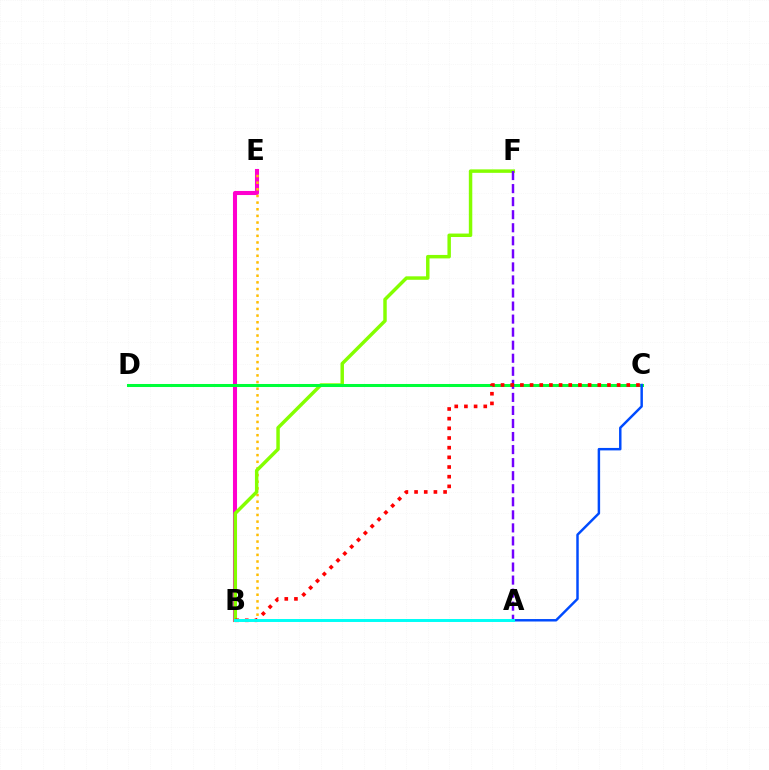{('B', 'E'): [{'color': '#ff00cf', 'line_style': 'solid', 'thickness': 2.93}, {'color': '#ffbd00', 'line_style': 'dotted', 'thickness': 1.81}], ('B', 'F'): [{'color': '#84ff00', 'line_style': 'solid', 'thickness': 2.49}], ('C', 'D'): [{'color': '#00ff39', 'line_style': 'solid', 'thickness': 2.18}], ('A', 'C'): [{'color': '#004bff', 'line_style': 'solid', 'thickness': 1.77}], ('A', 'F'): [{'color': '#7200ff', 'line_style': 'dashed', 'thickness': 1.77}], ('B', 'C'): [{'color': '#ff0000', 'line_style': 'dotted', 'thickness': 2.63}], ('A', 'B'): [{'color': '#00fff6', 'line_style': 'solid', 'thickness': 2.13}]}